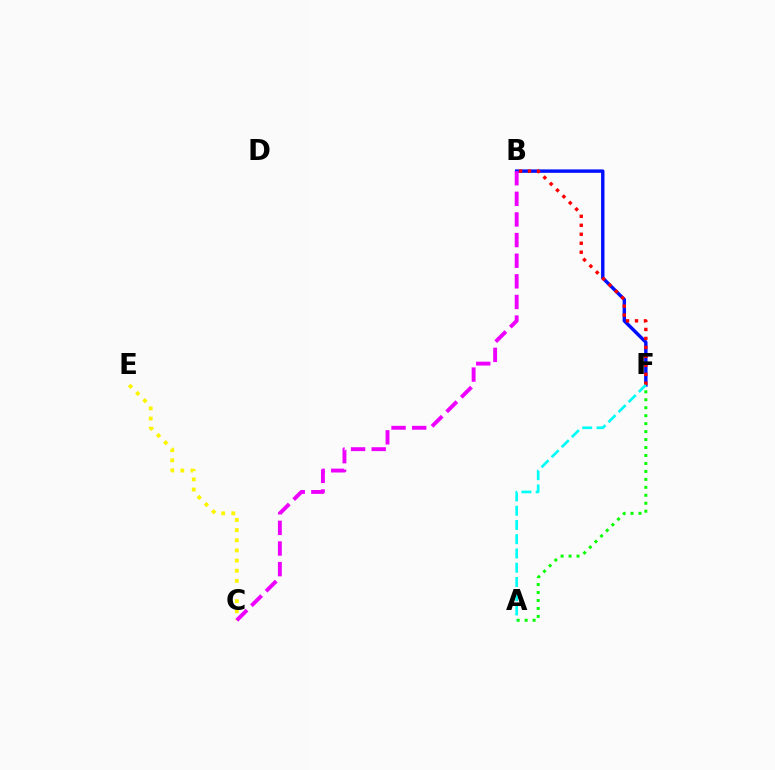{('A', 'F'): [{'color': '#08ff00', 'line_style': 'dotted', 'thickness': 2.16}, {'color': '#00fff6', 'line_style': 'dashed', 'thickness': 1.94}], ('B', 'F'): [{'color': '#0010ff', 'line_style': 'solid', 'thickness': 2.46}, {'color': '#ff0000', 'line_style': 'dotted', 'thickness': 2.44}], ('C', 'E'): [{'color': '#fcf500', 'line_style': 'dotted', 'thickness': 2.76}], ('B', 'C'): [{'color': '#ee00ff', 'line_style': 'dashed', 'thickness': 2.8}]}